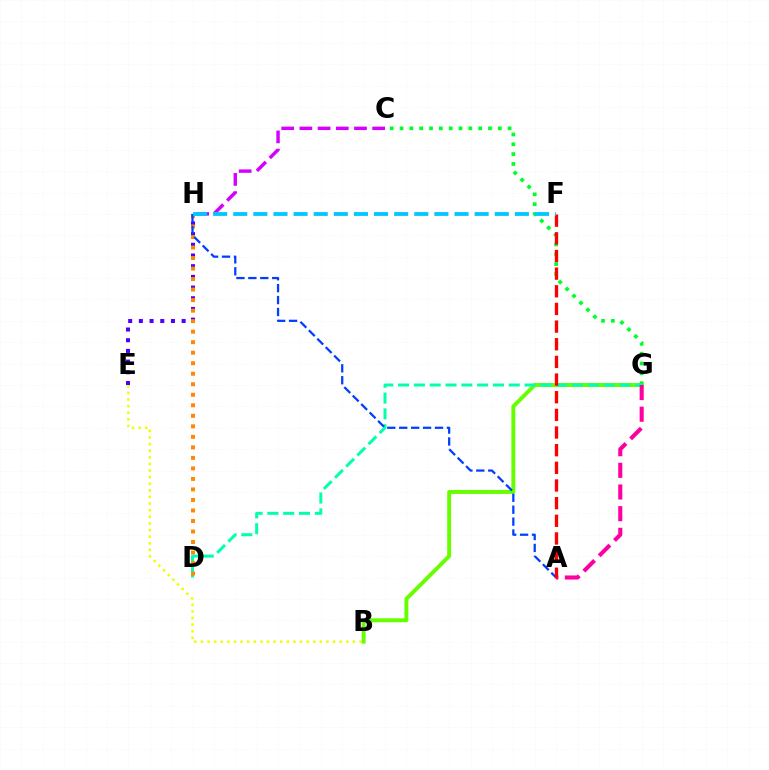{('E', 'H'): [{'color': '#4f00ff', 'line_style': 'dotted', 'thickness': 2.91}], ('B', 'E'): [{'color': '#eeff00', 'line_style': 'dotted', 'thickness': 1.8}], ('B', 'G'): [{'color': '#66ff00', 'line_style': 'solid', 'thickness': 2.83}], ('C', 'G'): [{'color': '#00ff27', 'line_style': 'dotted', 'thickness': 2.67}], ('C', 'H'): [{'color': '#d600ff', 'line_style': 'dashed', 'thickness': 2.47}], ('D', 'G'): [{'color': '#00ffaf', 'line_style': 'dashed', 'thickness': 2.15}], ('D', 'H'): [{'color': '#ff8800', 'line_style': 'dotted', 'thickness': 2.86}], ('A', 'H'): [{'color': '#003fff', 'line_style': 'dashed', 'thickness': 1.62}], ('A', 'G'): [{'color': '#ff00a0', 'line_style': 'dashed', 'thickness': 2.94}], ('A', 'F'): [{'color': '#ff0000', 'line_style': 'dashed', 'thickness': 2.4}], ('F', 'H'): [{'color': '#00c7ff', 'line_style': 'dashed', 'thickness': 2.73}]}